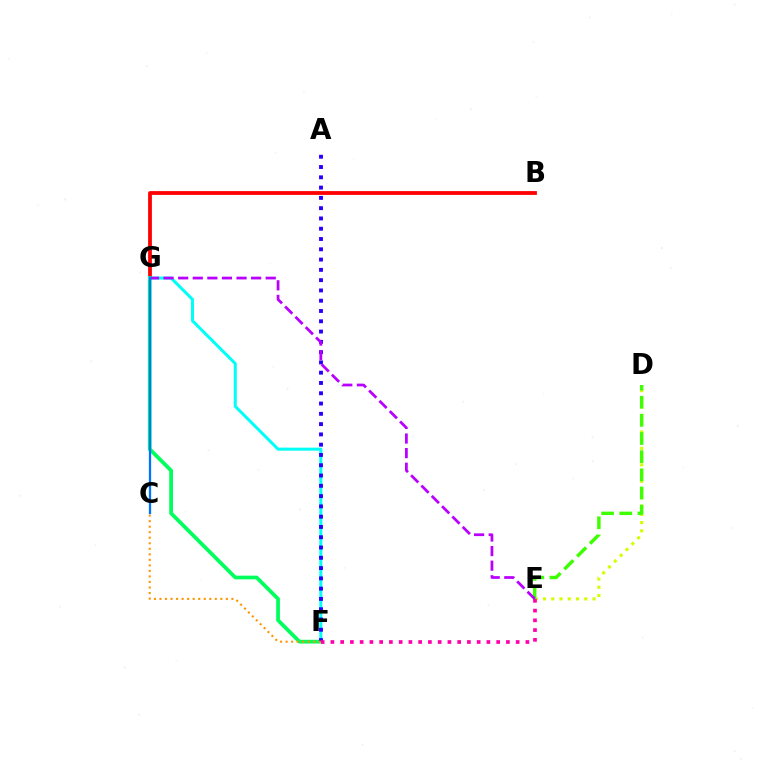{('B', 'G'): [{'color': '#ff0000', 'line_style': 'solid', 'thickness': 2.72}], ('F', 'G'): [{'color': '#00ff5c', 'line_style': 'solid', 'thickness': 2.7}, {'color': '#00fff6', 'line_style': 'solid', 'thickness': 2.18}], ('D', 'E'): [{'color': '#d1ff00', 'line_style': 'dotted', 'thickness': 2.24}, {'color': '#3dff00', 'line_style': 'dashed', 'thickness': 2.47}], ('A', 'F'): [{'color': '#2500ff', 'line_style': 'dotted', 'thickness': 2.79}], ('E', 'F'): [{'color': '#ff00ac', 'line_style': 'dotted', 'thickness': 2.65}], ('E', 'G'): [{'color': '#b900ff', 'line_style': 'dashed', 'thickness': 1.98}], ('C', 'F'): [{'color': '#ff9400', 'line_style': 'dotted', 'thickness': 1.5}], ('C', 'G'): [{'color': '#0074ff', 'line_style': 'solid', 'thickness': 1.65}]}